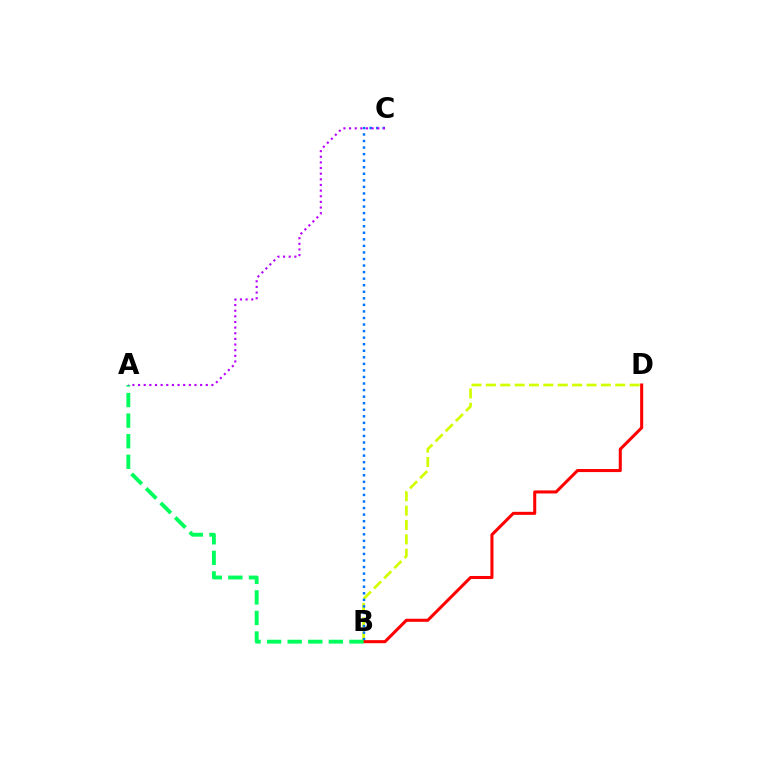{('B', 'D'): [{'color': '#d1ff00', 'line_style': 'dashed', 'thickness': 1.95}, {'color': '#ff0000', 'line_style': 'solid', 'thickness': 2.19}], ('B', 'C'): [{'color': '#0074ff', 'line_style': 'dotted', 'thickness': 1.78}], ('A', 'B'): [{'color': '#00ff5c', 'line_style': 'dashed', 'thickness': 2.8}], ('A', 'C'): [{'color': '#b900ff', 'line_style': 'dotted', 'thickness': 1.53}]}